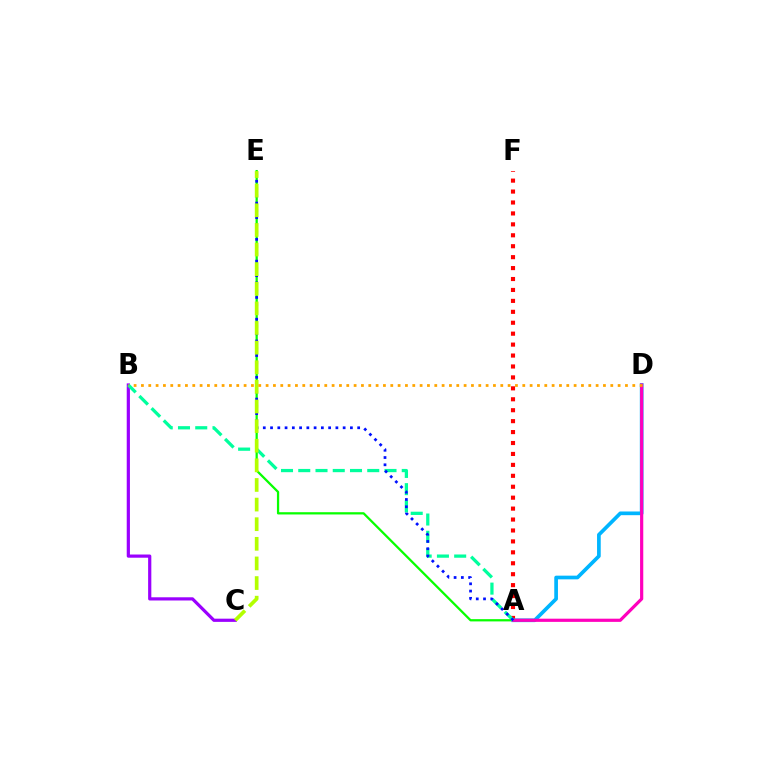{('A', 'E'): [{'color': '#08ff00', 'line_style': 'solid', 'thickness': 1.63}, {'color': '#0010ff', 'line_style': 'dotted', 'thickness': 1.97}], ('A', 'F'): [{'color': '#ff0000', 'line_style': 'dotted', 'thickness': 2.97}], ('A', 'D'): [{'color': '#00b5ff', 'line_style': 'solid', 'thickness': 2.66}, {'color': '#ff00bd', 'line_style': 'solid', 'thickness': 2.3}], ('B', 'C'): [{'color': '#9b00ff', 'line_style': 'solid', 'thickness': 2.31}], ('A', 'B'): [{'color': '#00ff9d', 'line_style': 'dashed', 'thickness': 2.34}], ('C', 'E'): [{'color': '#b3ff00', 'line_style': 'dashed', 'thickness': 2.67}], ('B', 'D'): [{'color': '#ffa500', 'line_style': 'dotted', 'thickness': 1.99}]}